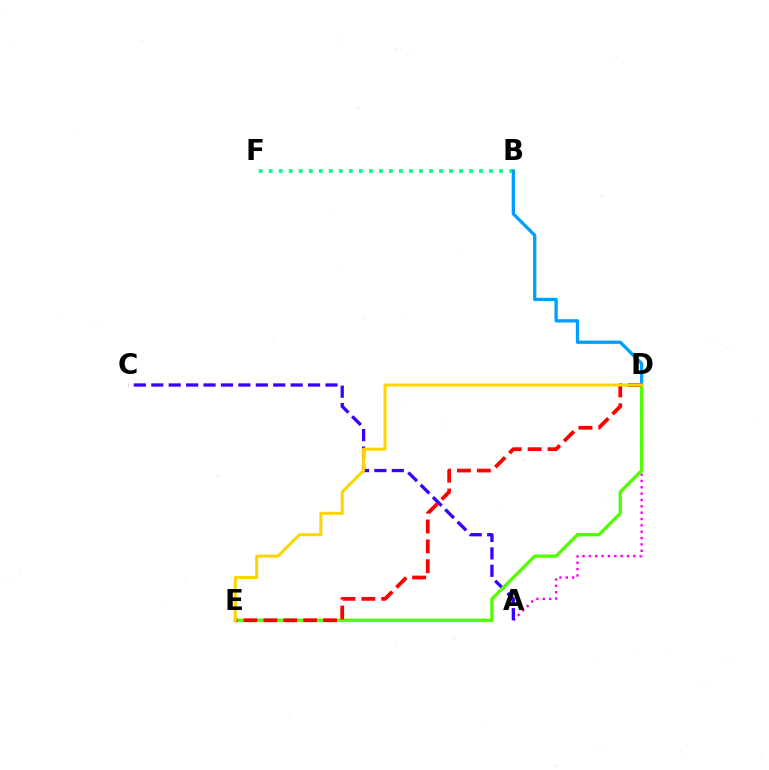{('A', 'D'): [{'color': '#ff00ed', 'line_style': 'dotted', 'thickness': 1.72}], ('B', 'F'): [{'color': '#00ff86', 'line_style': 'dotted', 'thickness': 2.72}], ('A', 'C'): [{'color': '#3700ff', 'line_style': 'dashed', 'thickness': 2.37}], ('D', 'E'): [{'color': '#4fff00', 'line_style': 'solid', 'thickness': 2.37}, {'color': '#ff0000', 'line_style': 'dashed', 'thickness': 2.7}, {'color': '#ffd500', 'line_style': 'solid', 'thickness': 2.19}], ('B', 'D'): [{'color': '#009eff', 'line_style': 'solid', 'thickness': 2.37}]}